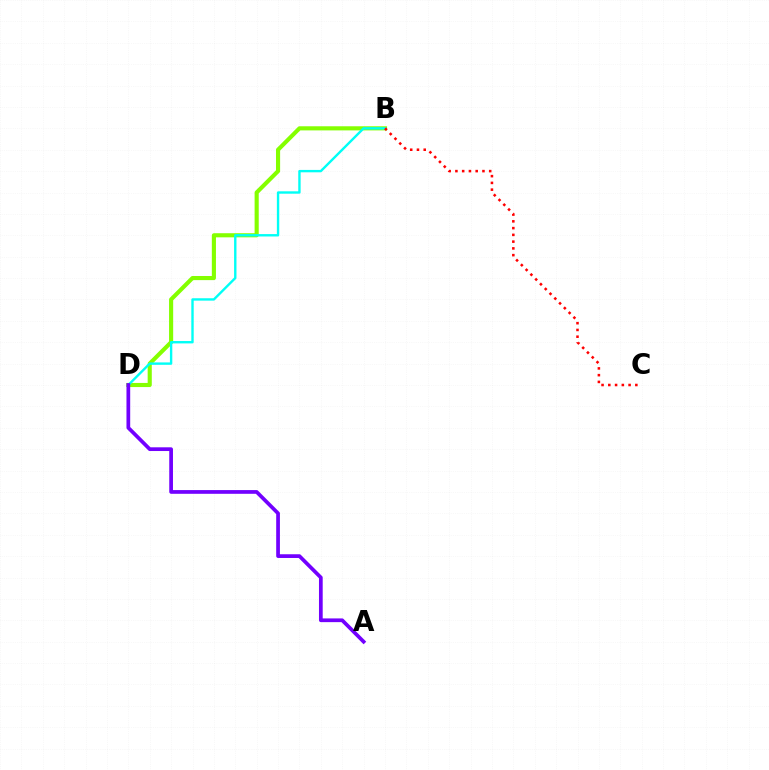{('B', 'D'): [{'color': '#84ff00', 'line_style': 'solid', 'thickness': 2.97}, {'color': '#00fff6', 'line_style': 'solid', 'thickness': 1.72}], ('B', 'C'): [{'color': '#ff0000', 'line_style': 'dotted', 'thickness': 1.84}], ('A', 'D'): [{'color': '#7200ff', 'line_style': 'solid', 'thickness': 2.68}]}